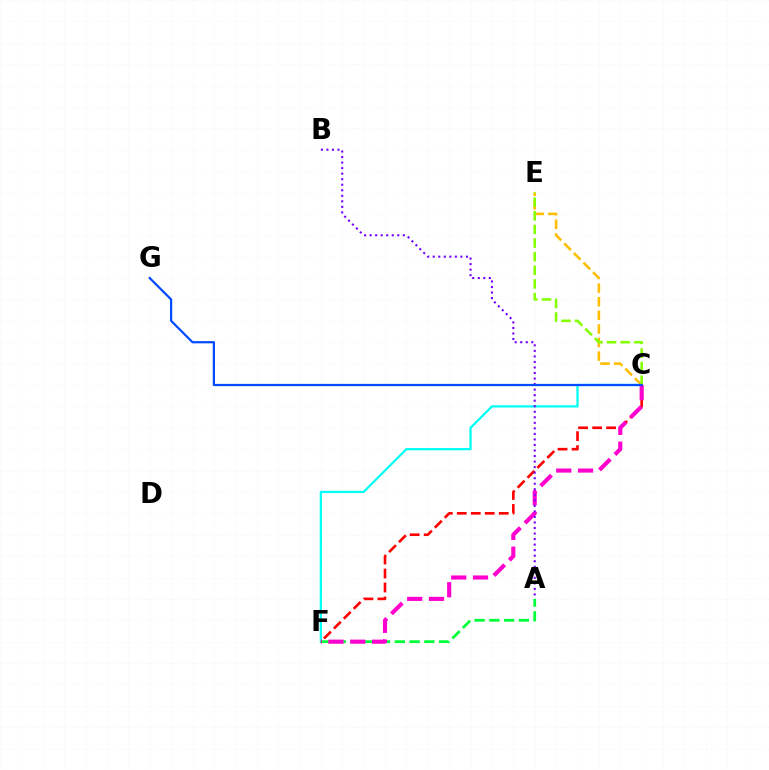{('C', 'F'): [{'color': '#00fff6', 'line_style': 'solid', 'thickness': 1.61}, {'color': '#ff0000', 'line_style': 'dashed', 'thickness': 1.9}, {'color': '#ff00cf', 'line_style': 'dashed', 'thickness': 2.96}], ('C', 'E'): [{'color': '#ffbd00', 'line_style': 'dashed', 'thickness': 1.85}, {'color': '#84ff00', 'line_style': 'dashed', 'thickness': 1.85}], ('A', 'F'): [{'color': '#00ff39', 'line_style': 'dashed', 'thickness': 2.01}], ('A', 'B'): [{'color': '#7200ff', 'line_style': 'dotted', 'thickness': 1.5}], ('C', 'G'): [{'color': '#004bff', 'line_style': 'solid', 'thickness': 1.61}]}